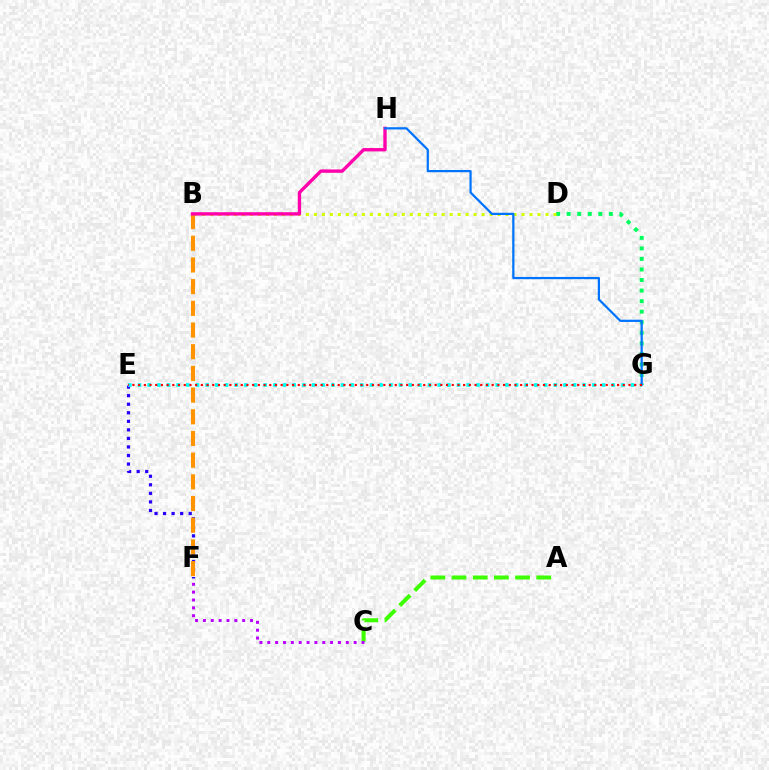{('D', 'G'): [{'color': '#00ff5c', 'line_style': 'dotted', 'thickness': 2.87}], ('B', 'D'): [{'color': '#d1ff00', 'line_style': 'dotted', 'thickness': 2.17}], ('A', 'C'): [{'color': '#3dff00', 'line_style': 'dashed', 'thickness': 2.88}], ('E', 'F'): [{'color': '#2500ff', 'line_style': 'dotted', 'thickness': 2.32}], ('E', 'G'): [{'color': '#00fff6', 'line_style': 'dotted', 'thickness': 2.63}, {'color': '#ff0000', 'line_style': 'dotted', 'thickness': 1.55}], ('B', 'F'): [{'color': '#ff9400', 'line_style': 'dashed', 'thickness': 2.95}], ('B', 'H'): [{'color': '#ff00ac', 'line_style': 'solid', 'thickness': 2.42}], ('G', 'H'): [{'color': '#0074ff', 'line_style': 'solid', 'thickness': 1.61}], ('C', 'F'): [{'color': '#b900ff', 'line_style': 'dotted', 'thickness': 2.13}]}